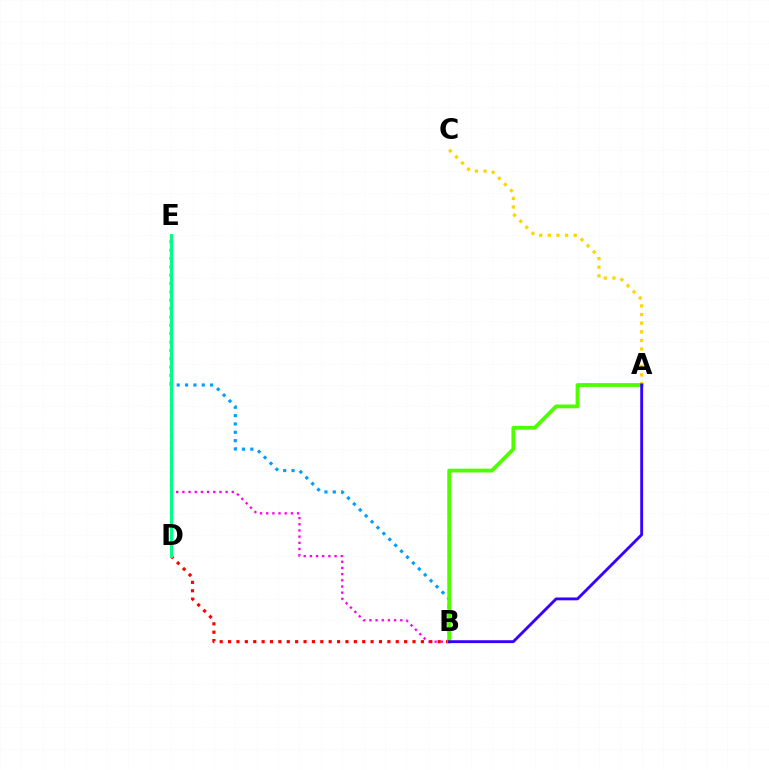{('B', 'E'): [{'color': '#ff00ed', 'line_style': 'dotted', 'thickness': 1.68}, {'color': '#009eff', 'line_style': 'dotted', 'thickness': 2.27}], ('B', 'D'): [{'color': '#ff0000', 'line_style': 'dotted', 'thickness': 2.28}], ('A', 'C'): [{'color': '#ffd500', 'line_style': 'dotted', 'thickness': 2.34}], ('A', 'B'): [{'color': '#4fff00', 'line_style': 'solid', 'thickness': 2.74}, {'color': '#3700ff', 'line_style': 'solid', 'thickness': 2.06}], ('D', 'E'): [{'color': '#00ff86', 'line_style': 'solid', 'thickness': 2.18}]}